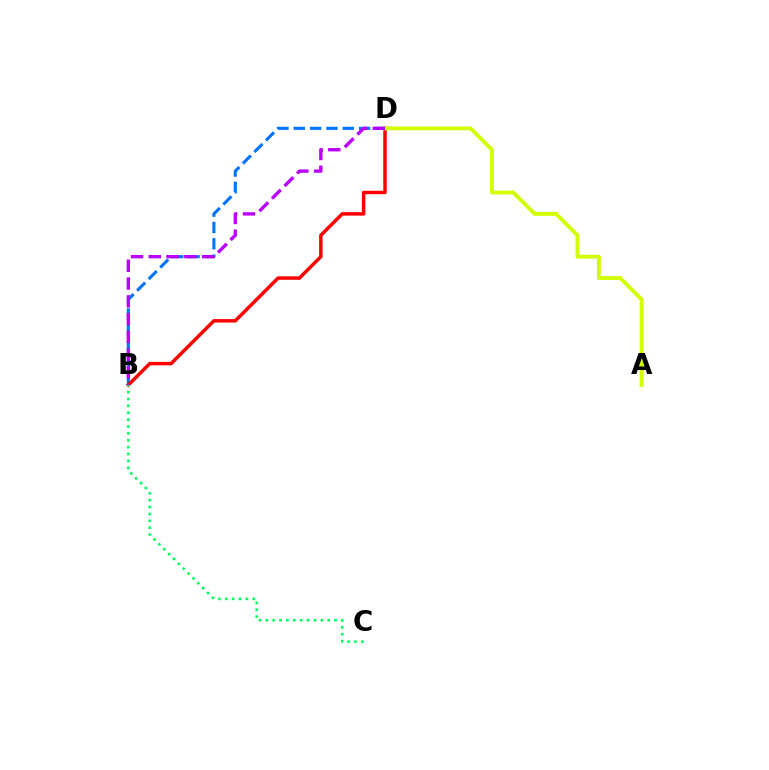{('B', 'D'): [{'color': '#0074ff', 'line_style': 'dashed', 'thickness': 2.22}, {'color': '#ff0000', 'line_style': 'solid', 'thickness': 2.5}, {'color': '#b900ff', 'line_style': 'dashed', 'thickness': 2.42}], ('A', 'D'): [{'color': '#d1ff00', 'line_style': 'solid', 'thickness': 2.78}], ('B', 'C'): [{'color': '#00ff5c', 'line_style': 'dotted', 'thickness': 1.87}]}